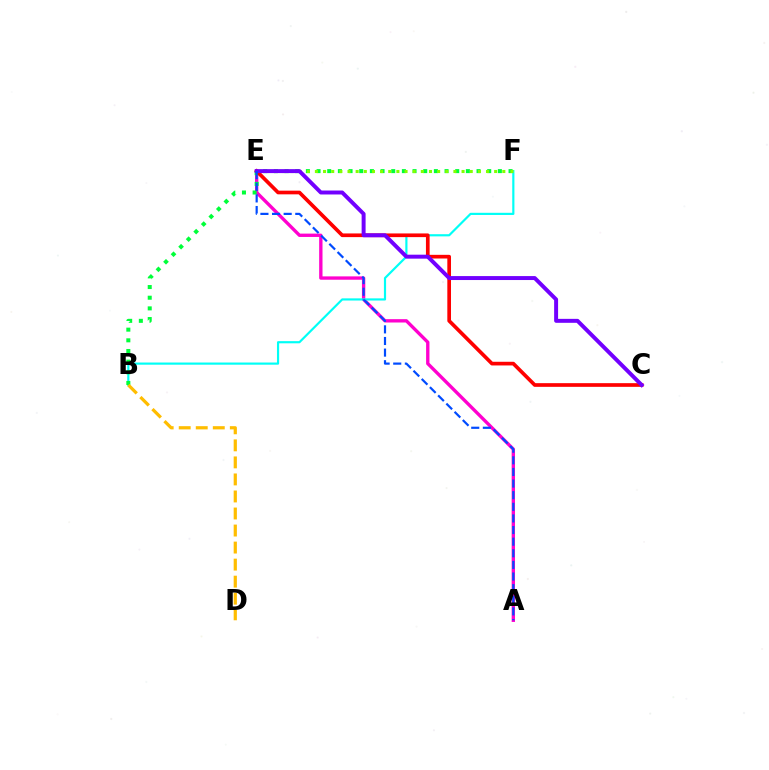{('A', 'E'): [{'color': '#ff00cf', 'line_style': 'solid', 'thickness': 2.41}, {'color': '#004bff', 'line_style': 'dashed', 'thickness': 1.58}], ('B', 'F'): [{'color': '#00fff6', 'line_style': 'solid', 'thickness': 1.57}, {'color': '#00ff39', 'line_style': 'dotted', 'thickness': 2.9}], ('B', 'D'): [{'color': '#ffbd00', 'line_style': 'dashed', 'thickness': 2.31}], ('E', 'F'): [{'color': '#84ff00', 'line_style': 'dotted', 'thickness': 2.21}], ('C', 'E'): [{'color': '#ff0000', 'line_style': 'solid', 'thickness': 2.65}, {'color': '#7200ff', 'line_style': 'solid', 'thickness': 2.85}]}